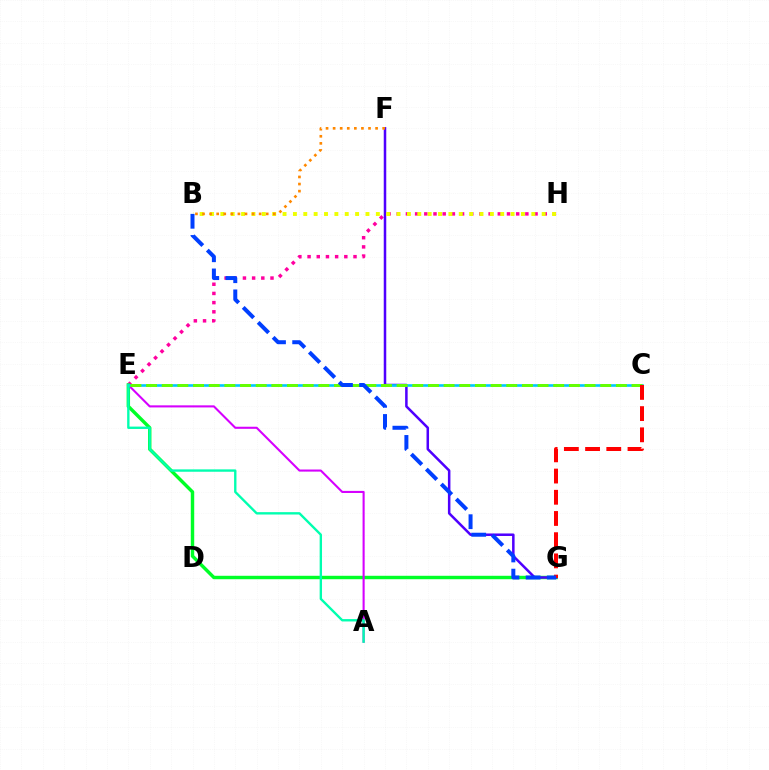{('E', 'H'): [{'color': '#ff00a0', 'line_style': 'dotted', 'thickness': 2.5}], ('E', 'G'): [{'color': '#00ff27', 'line_style': 'solid', 'thickness': 2.47}], ('F', 'G'): [{'color': '#4f00ff', 'line_style': 'solid', 'thickness': 1.81}], ('A', 'E'): [{'color': '#d600ff', 'line_style': 'solid', 'thickness': 1.5}, {'color': '#00ffaf', 'line_style': 'solid', 'thickness': 1.71}], ('C', 'E'): [{'color': '#00c7ff', 'line_style': 'solid', 'thickness': 1.89}, {'color': '#66ff00', 'line_style': 'dashed', 'thickness': 2.13}], ('B', 'H'): [{'color': '#eeff00', 'line_style': 'dotted', 'thickness': 2.82}], ('B', 'F'): [{'color': '#ff8800', 'line_style': 'dotted', 'thickness': 1.92}], ('C', 'G'): [{'color': '#ff0000', 'line_style': 'dashed', 'thickness': 2.88}], ('B', 'G'): [{'color': '#003fff', 'line_style': 'dashed', 'thickness': 2.88}]}